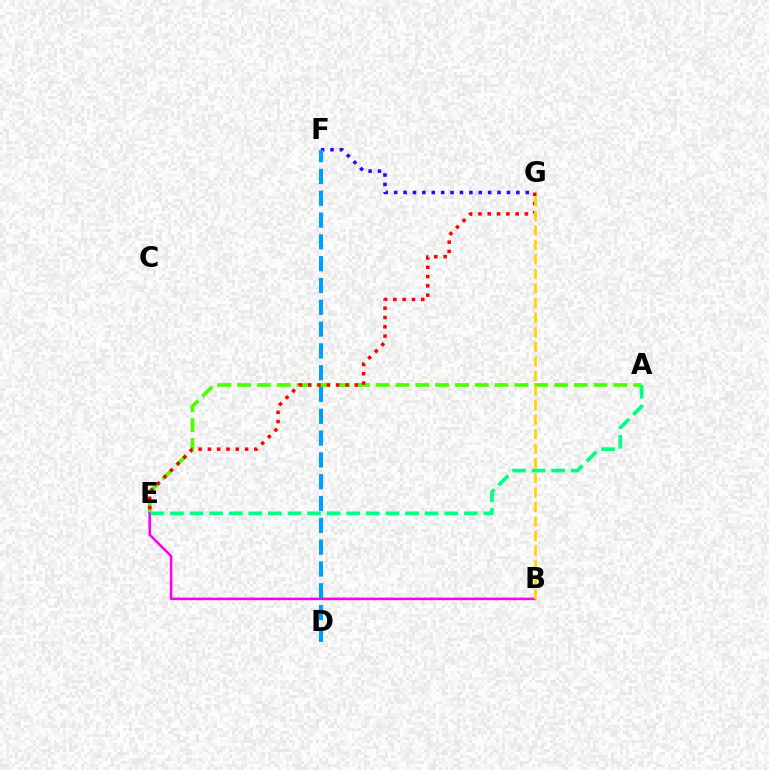{('F', 'G'): [{'color': '#3700ff', 'line_style': 'dotted', 'thickness': 2.55}], ('A', 'E'): [{'color': '#4fff00', 'line_style': 'dashed', 'thickness': 2.69}, {'color': '#00ff86', 'line_style': 'dashed', 'thickness': 2.66}], ('B', 'E'): [{'color': '#ff00ed', 'line_style': 'solid', 'thickness': 1.86}], ('D', 'F'): [{'color': '#009eff', 'line_style': 'dashed', 'thickness': 2.96}], ('E', 'G'): [{'color': '#ff0000', 'line_style': 'dotted', 'thickness': 2.53}], ('B', 'G'): [{'color': '#ffd500', 'line_style': 'dashed', 'thickness': 1.98}]}